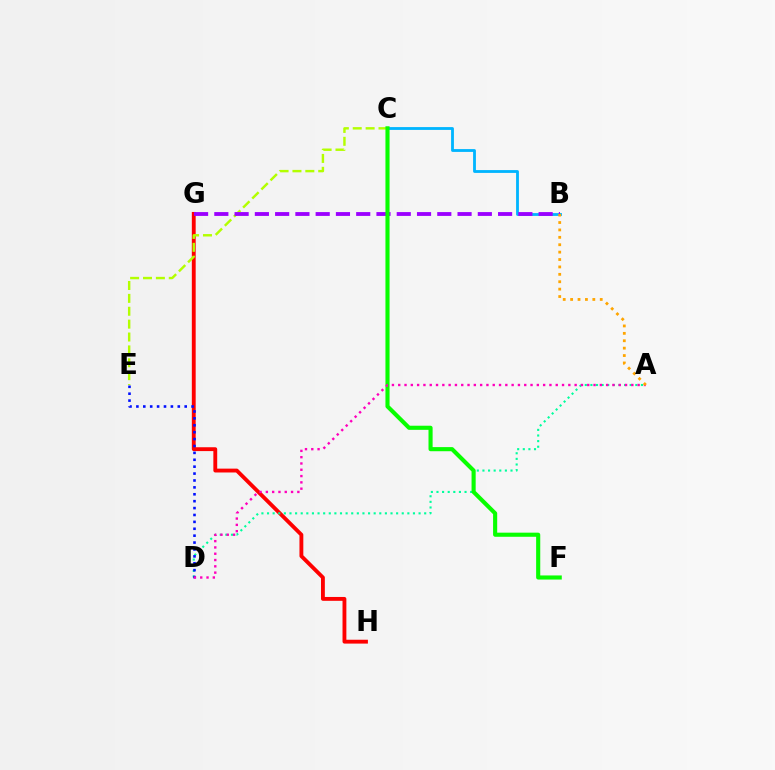{('B', 'C'): [{'color': '#00b5ff', 'line_style': 'solid', 'thickness': 2.03}], ('G', 'H'): [{'color': '#ff0000', 'line_style': 'solid', 'thickness': 2.77}], ('A', 'D'): [{'color': '#00ff9d', 'line_style': 'dotted', 'thickness': 1.52}, {'color': '#ff00bd', 'line_style': 'dotted', 'thickness': 1.71}], ('D', 'E'): [{'color': '#0010ff', 'line_style': 'dotted', 'thickness': 1.87}], ('C', 'E'): [{'color': '#b3ff00', 'line_style': 'dashed', 'thickness': 1.75}], ('B', 'G'): [{'color': '#9b00ff', 'line_style': 'dashed', 'thickness': 2.75}], ('C', 'F'): [{'color': '#08ff00', 'line_style': 'solid', 'thickness': 2.96}], ('A', 'B'): [{'color': '#ffa500', 'line_style': 'dotted', 'thickness': 2.01}]}